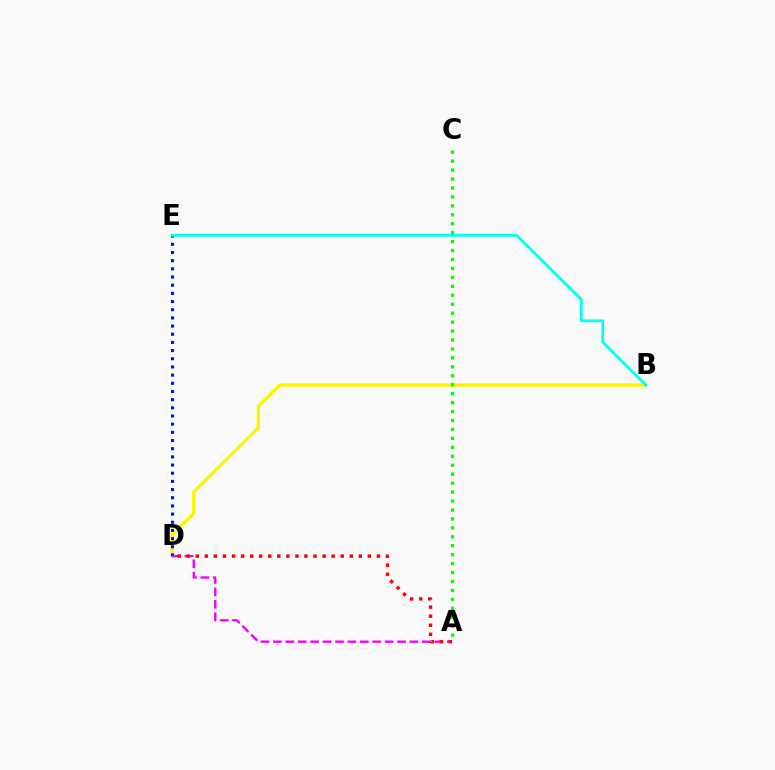{('B', 'D'): [{'color': '#fcf500', 'line_style': 'solid', 'thickness': 2.43}], ('D', 'E'): [{'color': '#0010ff', 'line_style': 'dotted', 'thickness': 2.22}], ('A', 'D'): [{'color': '#ee00ff', 'line_style': 'dashed', 'thickness': 1.69}, {'color': '#ff0000', 'line_style': 'dotted', 'thickness': 2.46}], ('B', 'E'): [{'color': '#00fff6', 'line_style': 'solid', 'thickness': 2.01}], ('A', 'C'): [{'color': '#08ff00', 'line_style': 'dotted', 'thickness': 2.43}]}